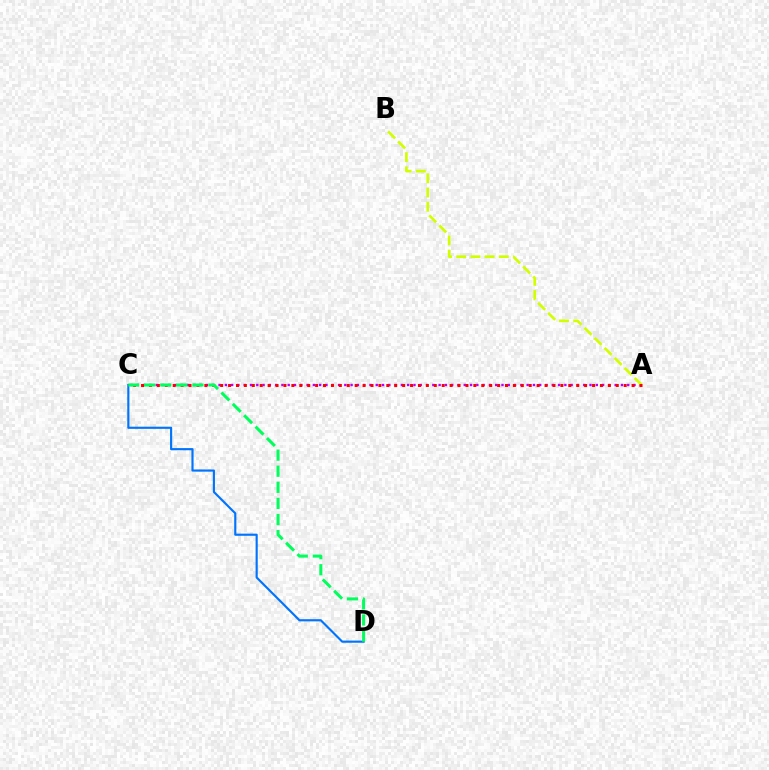{('A', 'C'): [{'color': '#b900ff', 'line_style': 'dotted', 'thickness': 1.71}, {'color': '#ff0000', 'line_style': 'dotted', 'thickness': 2.15}], ('A', 'B'): [{'color': '#d1ff00', 'line_style': 'dashed', 'thickness': 1.93}], ('C', 'D'): [{'color': '#0074ff', 'line_style': 'solid', 'thickness': 1.55}, {'color': '#00ff5c', 'line_style': 'dashed', 'thickness': 2.19}]}